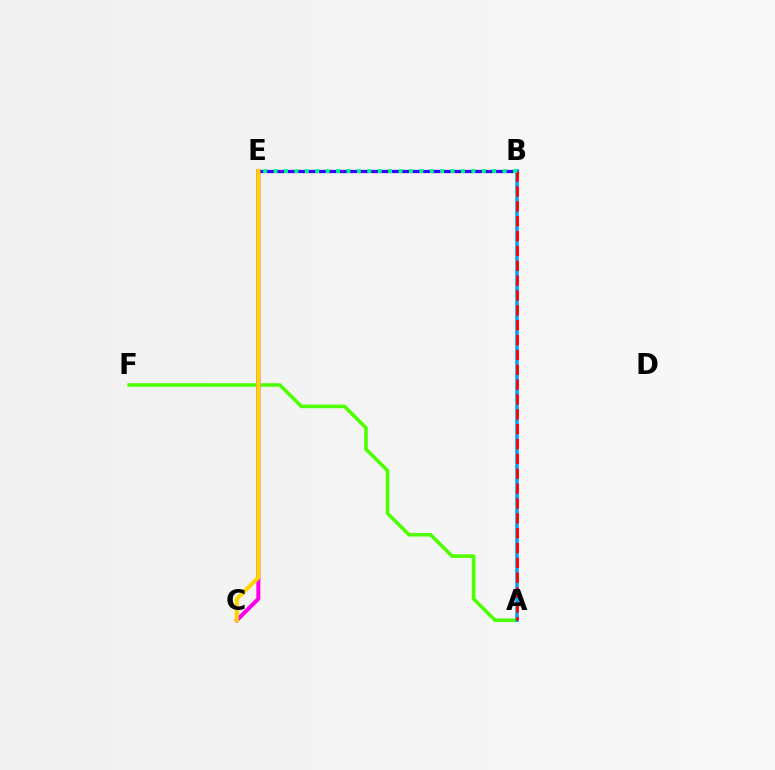{('B', 'E'): [{'color': '#3700ff', 'line_style': 'solid', 'thickness': 2.35}, {'color': '#00ff86', 'line_style': 'dotted', 'thickness': 2.83}], ('A', 'F'): [{'color': '#4fff00', 'line_style': 'solid', 'thickness': 2.58}], ('C', 'E'): [{'color': '#ff00ed', 'line_style': 'solid', 'thickness': 2.89}, {'color': '#ffd500', 'line_style': 'solid', 'thickness': 2.94}], ('A', 'B'): [{'color': '#009eff', 'line_style': 'solid', 'thickness': 2.52}, {'color': '#ff0000', 'line_style': 'dashed', 'thickness': 2.02}]}